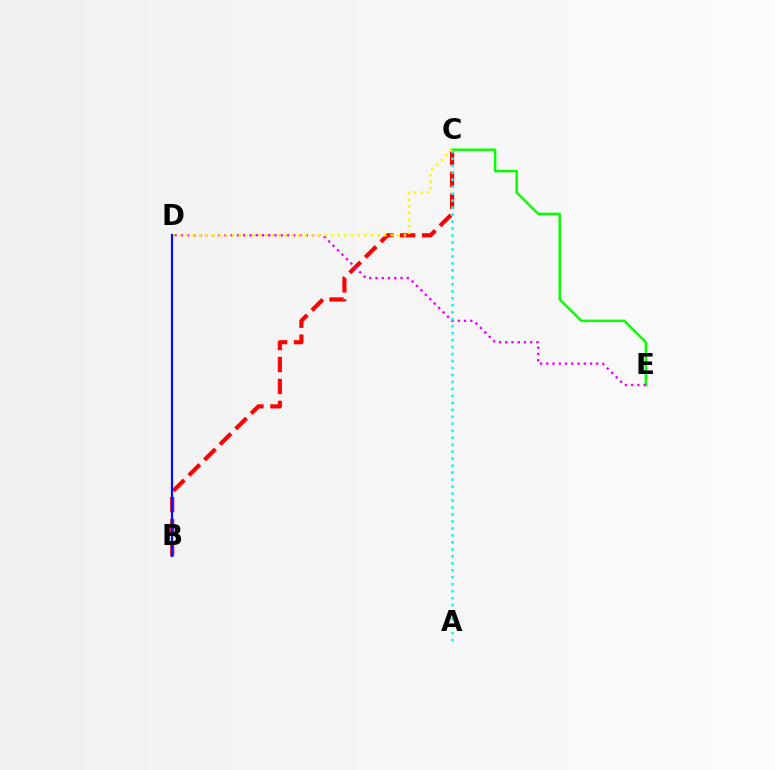{('B', 'C'): [{'color': '#ff0000', 'line_style': 'dashed', 'thickness': 2.98}], ('C', 'E'): [{'color': '#08ff00', 'line_style': 'solid', 'thickness': 1.77}], ('D', 'E'): [{'color': '#ee00ff', 'line_style': 'dotted', 'thickness': 1.7}], ('A', 'C'): [{'color': '#00fff6', 'line_style': 'dotted', 'thickness': 1.89}], ('C', 'D'): [{'color': '#fcf500', 'line_style': 'dotted', 'thickness': 1.79}], ('B', 'D'): [{'color': '#0010ff', 'line_style': 'solid', 'thickness': 1.6}]}